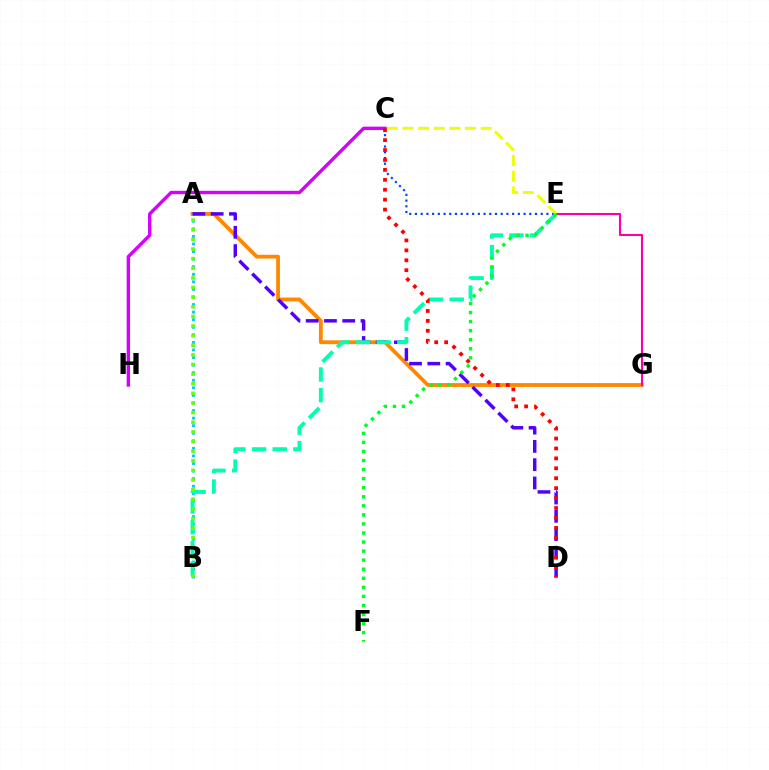{('C', 'H'): [{'color': '#d600ff', 'line_style': 'solid', 'thickness': 2.44}], ('A', 'G'): [{'color': '#ff8800', 'line_style': 'solid', 'thickness': 2.74}], ('A', 'B'): [{'color': '#00c7ff', 'line_style': 'dotted', 'thickness': 2.06}, {'color': '#66ff00', 'line_style': 'dotted', 'thickness': 2.61}], ('A', 'D'): [{'color': '#4f00ff', 'line_style': 'dashed', 'thickness': 2.48}], ('B', 'E'): [{'color': '#00ffaf', 'line_style': 'dashed', 'thickness': 2.81}], ('C', 'E'): [{'color': '#003fff', 'line_style': 'dotted', 'thickness': 1.55}, {'color': '#eeff00', 'line_style': 'dashed', 'thickness': 2.12}], ('E', 'G'): [{'color': '#ff00a0', 'line_style': 'solid', 'thickness': 1.51}], ('C', 'D'): [{'color': '#ff0000', 'line_style': 'dotted', 'thickness': 2.7}], ('E', 'F'): [{'color': '#00ff27', 'line_style': 'dotted', 'thickness': 2.46}]}